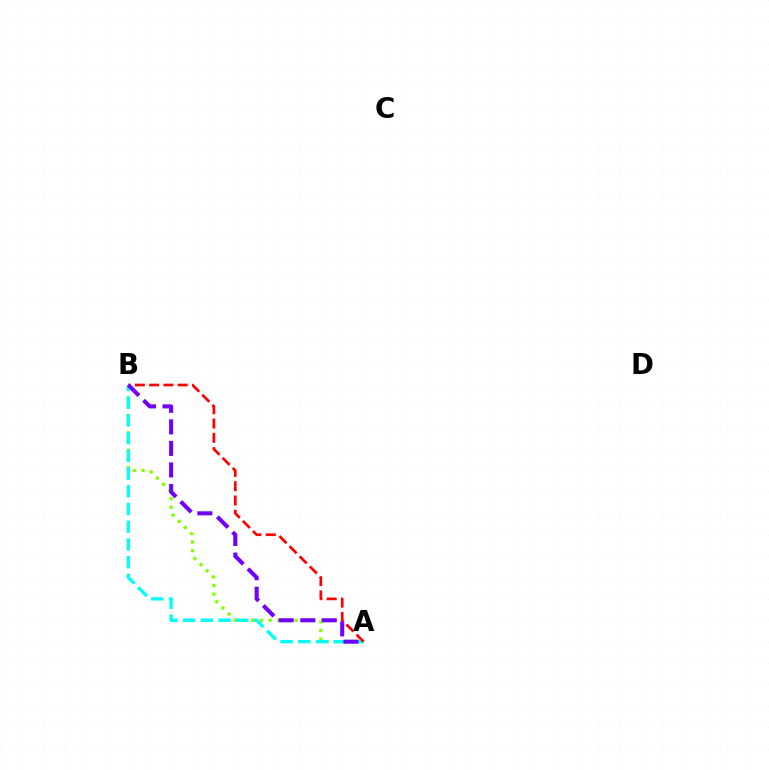{('A', 'B'): [{'color': '#84ff00', 'line_style': 'dotted', 'thickness': 2.37}, {'color': '#00fff6', 'line_style': 'dashed', 'thickness': 2.41}, {'color': '#ff0000', 'line_style': 'dashed', 'thickness': 1.94}, {'color': '#7200ff', 'line_style': 'dashed', 'thickness': 2.93}]}